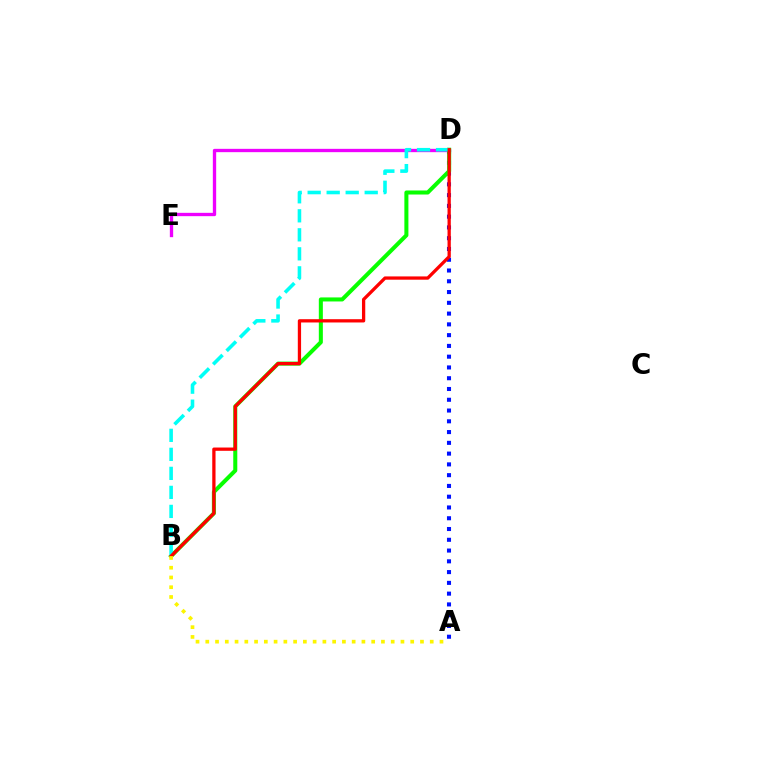{('D', 'E'): [{'color': '#ee00ff', 'line_style': 'solid', 'thickness': 2.4}], ('A', 'D'): [{'color': '#0010ff', 'line_style': 'dotted', 'thickness': 2.93}], ('B', 'D'): [{'color': '#08ff00', 'line_style': 'solid', 'thickness': 2.91}, {'color': '#00fff6', 'line_style': 'dashed', 'thickness': 2.58}, {'color': '#ff0000', 'line_style': 'solid', 'thickness': 2.36}], ('A', 'B'): [{'color': '#fcf500', 'line_style': 'dotted', 'thickness': 2.65}]}